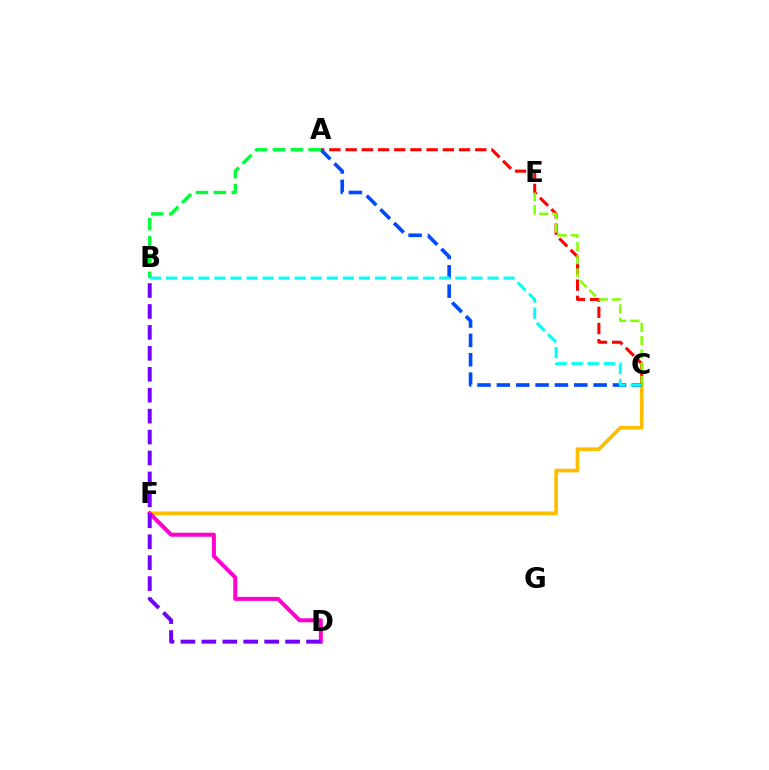{('A', 'C'): [{'color': '#ff0000', 'line_style': 'dashed', 'thickness': 2.2}, {'color': '#004bff', 'line_style': 'dashed', 'thickness': 2.63}], ('C', 'F'): [{'color': '#ffbd00', 'line_style': 'solid', 'thickness': 2.66}], ('C', 'E'): [{'color': '#84ff00', 'line_style': 'dashed', 'thickness': 1.8}], ('D', 'F'): [{'color': '#ff00cf', 'line_style': 'solid', 'thickness': 2.88}], ('A', 'B'): [{'color': '#00ff39', 'line_style': 'dashed', 'thickness': 2.43}], ('B', 'D'): [{'color': '#7200ff', 'line_style': 'dashed', 'thickness': 2.84}], ('B', 'C'): [{'color': '#00fff6', 'line_style': 'dashed', 'thickness': 2.18}]}